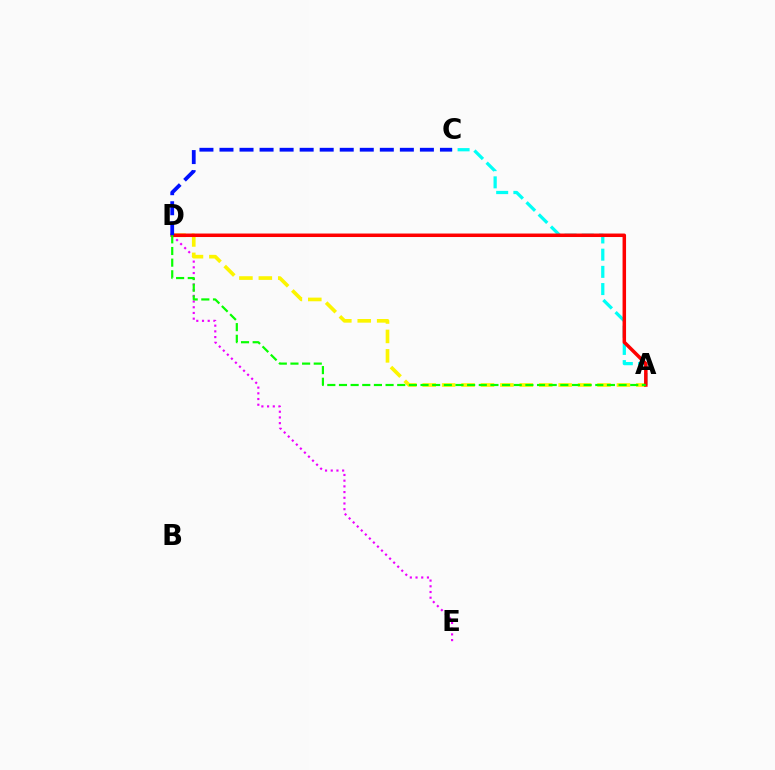{('D', 'E'): [{'color': '#ee00ff', 'line_style': 'dotted', 'thickness': 1.55}], ('A', 'D'): [{'color': '#fcf500', 'line_style': 'dashed', 'thickness': 2.64}, {'color': '#ff0000', 'line_style': 'solid', 'thickness': 2.52}, {'color': '#08ff00', 'line_style': 'dashed', 'thickness': 1.58}], ('A', 'C'): [{'color': '#00fff6', 'line_style': 'dashed', 'thickness': 2.34}], ('C', 'D'): [{'color': '#0010ff', 'line_style': 'dashed', 'thickness': 2.72}]}